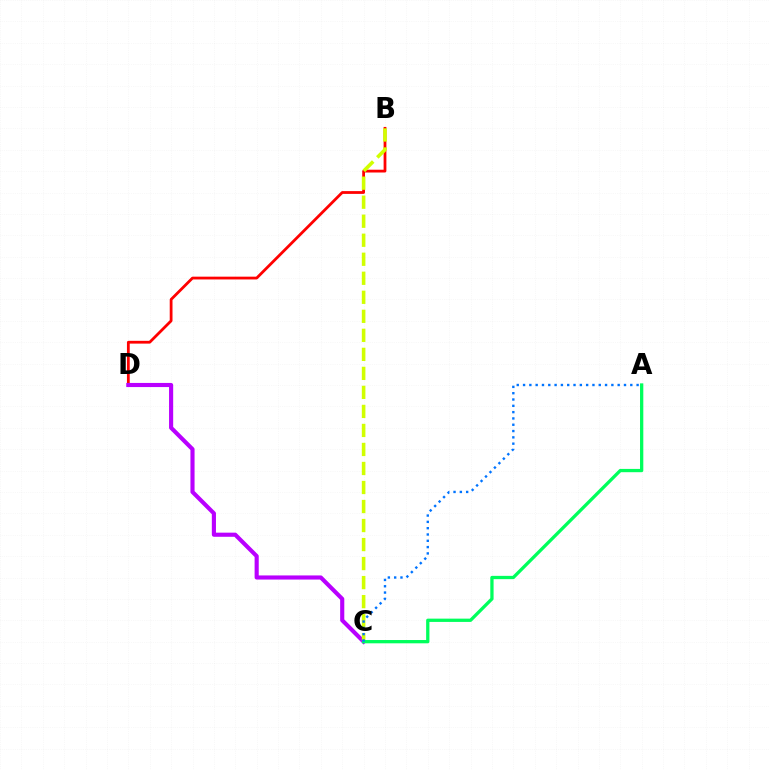{('B', 'D'): [{'color': '#ff0000', 'line_style': 'solid', 'thickness': 2.0}], ('C', 'D'): [{'color': '#b900ff', 'line_style': 'solid', 'thickness': 2.97}], ('B', 'C'): [{'color': '#d1ff00', 'line_style': 'dashed', 'thickness': 2.58}], ('A', 'C'): [{'color': '#00ff5c', 'line_style': 'solid', 'thickness': 2.36}, {'color': '#0074ff', 'line_style': 'dotted', 'thickness': 1.71}]}